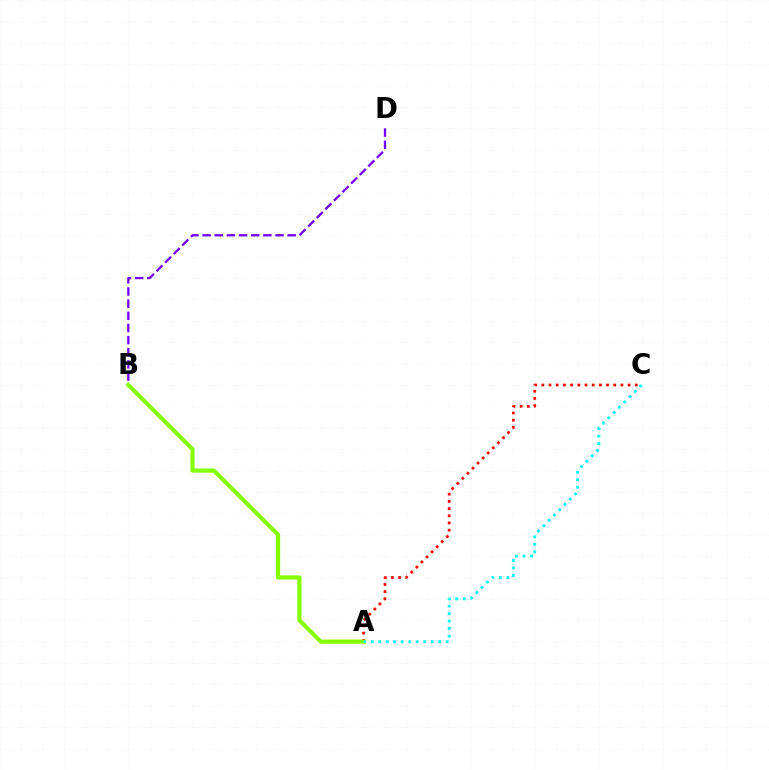{('A', 'C'): [{'color': '#ff0000', 'line_style': 'dotted', 'thickness': 1.95}, {'color': '#00fff6', 'line_style': 'dotted', 'thickness': 2.04}], ('B', 'D'): [{'color': '#7200ff', 'line_style': 'dashed', 'thickness': 1.65}], ('A', 'B'): [{'color': '#84ff00', 'line_style': 'solid', 'thickness': 2.99}]}